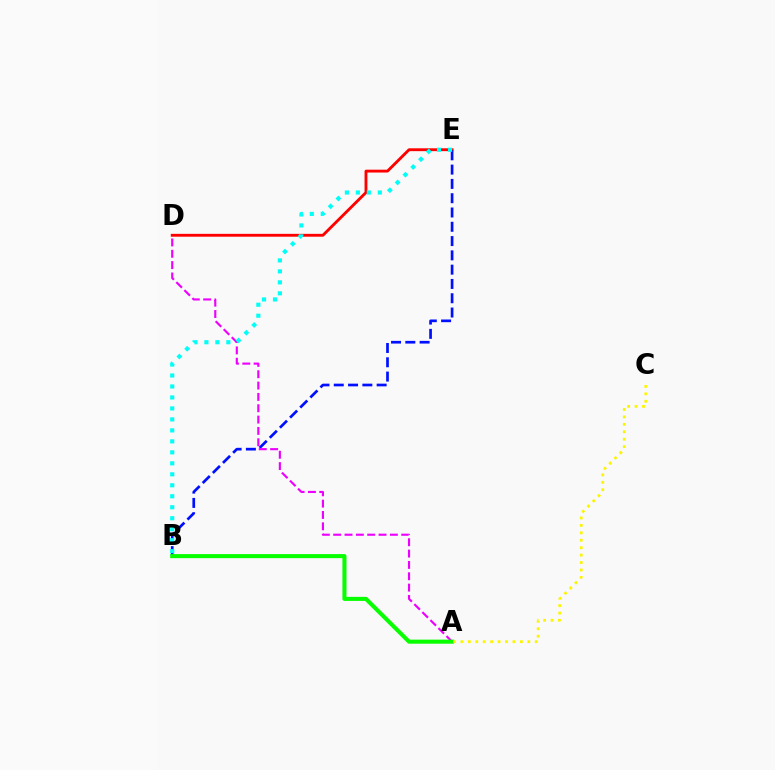{('D', 'E'): [{'color': '#ff0000', 'line_style': 'solid', 'thickness': 2.06}], ('B', 'E'): [{'color': '#0010ff', 'line_style': 'dashed', 'thickness': 1.94}, {'color': '#00fff6', 'line_style': 'dotted', 'thickness': 2.98}], ('A', 'D'): [{'color': '#ee00ff', 'line_style': 'dashed', 'thickness': 1.54}], ('A', 'B'): [{'color': '#08ff00', 'line_style': 'solid', 'thickness': 2.93}], ('A', 'C'): [{'color': '#fcf500', 'line_style': 'dotted', 'thickness': 2.02}]}